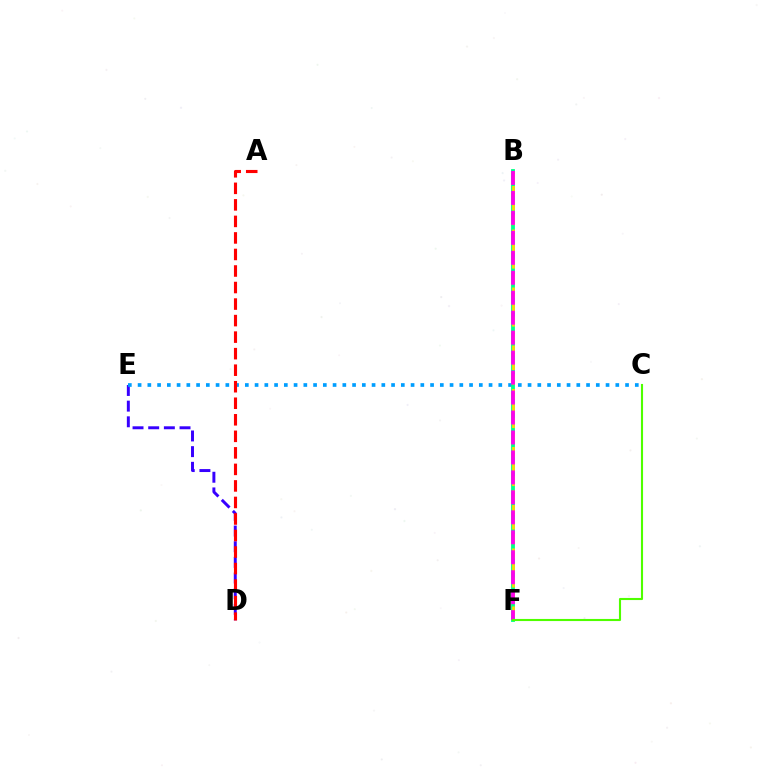{('D', 'E'): [{'color': '#3700ff', 'line_style': 'dashed', 'thickness': 2.13}], ('C', 'E'): [{'color': '#009eff', 'line_style': 'dotted', 'thickness': 2.65}], ('A', 'D'): [{'color': '#ff0000', 'line_style': 'dashed', 'thickness': 2.25}], ('B', 'F'): [{'color': '#00ff86', 'line_style': 'solid', 'thickness': 2.75}, {'color': '#ffd500', 'line_style': 'dashed', 'thickness': 1.97}, {'color': '#ff00ed', 'line_style': 'dashed', 'thickness': 2.71}], ('C', 'F'): [{'color': '#4fff00', 'line_style': 'solid', 'thickness': 1.52}]}